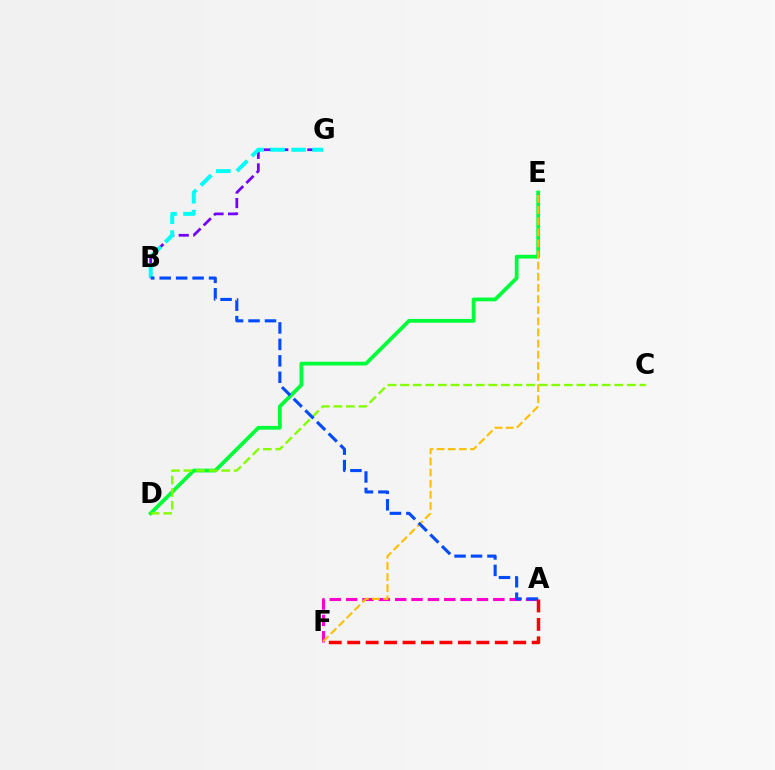{('B', 'G'): [{'color': '#7200ff', 'line_style': 'dashed', 'thickness': 1.98}, {'color': '#00fff6', 'line_style': 'dashed', 'thickness': 2.85}], ('D', 'E'): [{'color': '#00ff39', 'line_style': 'solid', 'thickness': 2.72}], ('A', 'F'): [{'color': '#ff00cf', 'line_style': 'dashed', 'thickness': 2.22}, {'color': '#ff0000', 'line_style': 'dashed', 'thickness': 2.51}], ('E', 'F'): [{'color': '#ffbd00', 'line_style': 'dashed', 'thickness': 1.51}], ('C', 'D'): [{'color': '#84ff00', 'line_style': 'dashed', 'thickness': 1.71}], ('A', 'B'): [{'color': '#004bff', 'line_style': 'dashed', 'thickness': 2.24}]}